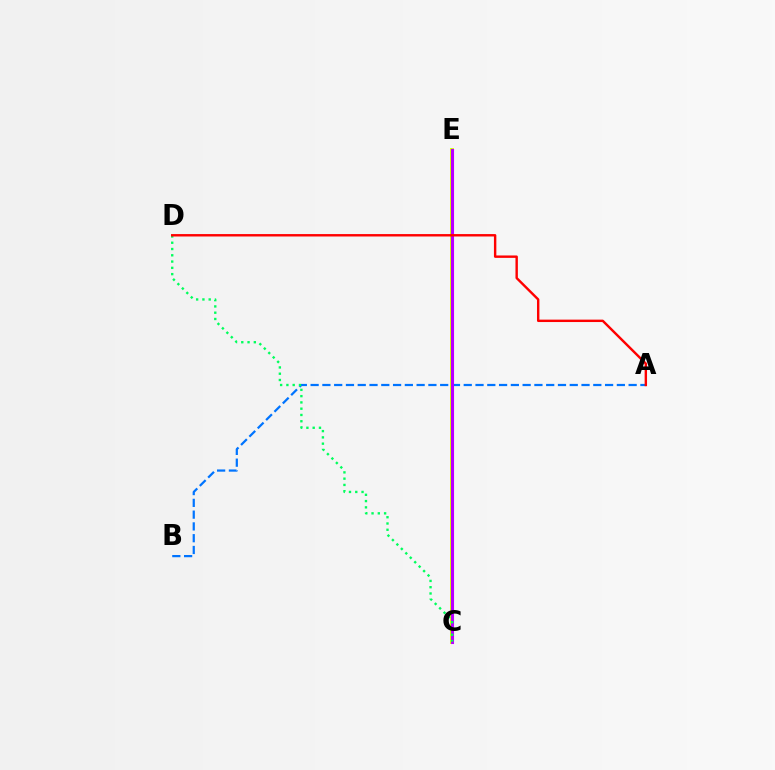{('A', 'B'): [{'color': '#0074ff', 'line_style': 'dashed', 'thickness': 1.6}], ('C', 'E'): [{'color': '#d1ff00', 'line_style': 'solid', 'thickness': 2.82}, {'color': '#b900ff', 'line_style': 'solid', 'thickness': 2.22}], ('C', 'D'): [{'color': '#00ff5c', 'line_style': 'dotted', 'thickness': 1.71}], ('A', 'D'): [{'color': '#ff0000', 'line_style': 'solid', 'thickness': 1.73}]}